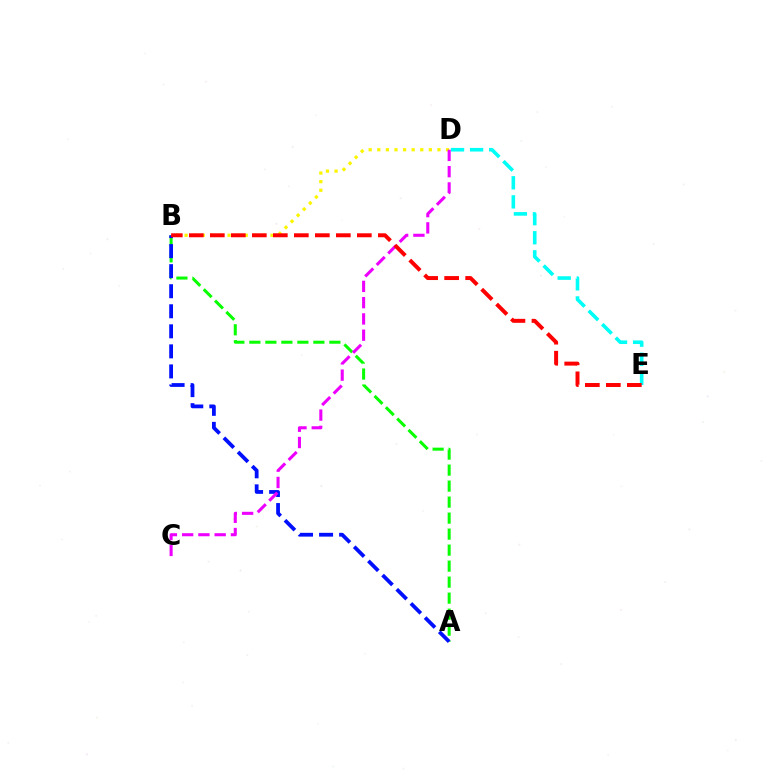{('D', 'E'): [{'color': '#00fff6', 'line_style': 'dashed', 'thickness': 2.59}], ('A', 'B'): [{'color': '#08ff00', 'line_style': 'dashed', 'thickness': 2.17}, {'color': '#0010ff', 'line_style': 'dashed', 'thickness': 2.72}], ('B', 'D'): [{'color': '#fcf500', 'line_style': 'dotted', 'thickness': 2.34}], ('C', 'D'): [{'color': '#ee00ff', 'line_style': 'dashed', 'thickness': 2.21}], ('B', 'E'): [{'color': '#ff0000', 'line_style': 'dashed', 'thickness': 2.85}]}